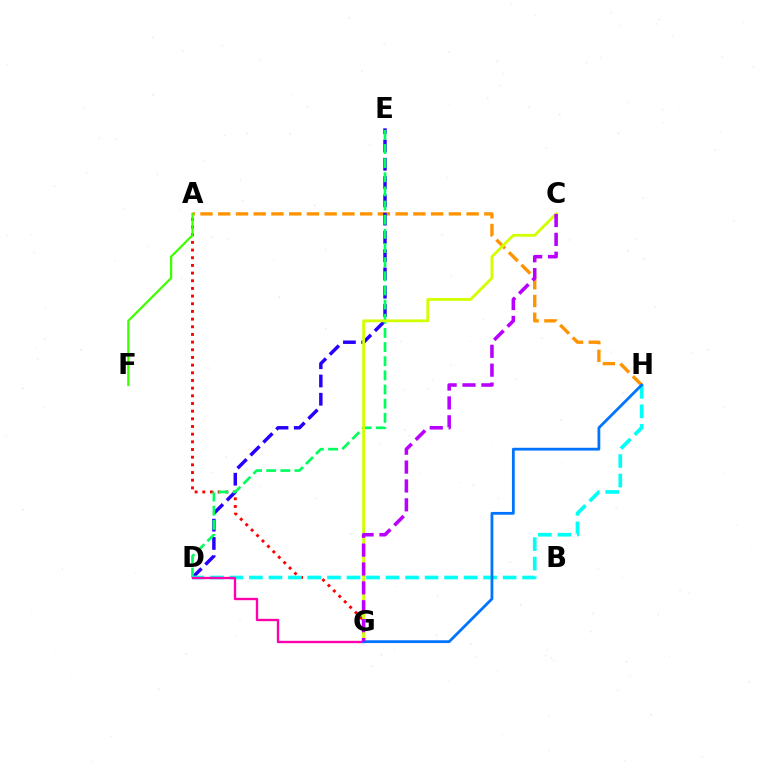{('A', 'H'): [{'color': '#ff9400', 'line_style': 'dashed', 'thickness': 2.41}], ('A', 'G'): [{'color': '#ff0000', 'line_style': 'dotted', 'thickness': 2.08}], ('D', 'E'): [{'color': '#2500ff', 'line_style': 'dashed', 'thickness': 2.48}, {'color': '#00ff5c', 'line_style': 'dashed', 'thickness': 1.92}], ('C', 'G'): [{'color': '#d1ff00', 'line_style': 'solid', 'thickness': 2.02}, {'color': '#b900ff', 'line_style': 'dashed', 'thickness': 2.56}], ('D', 'H'): [{'color': '#00fff6', 'line_style': 'dashed', 'thickness': 2.65}], ('A', 'F'): [{'color': '#3dff00', 'line_style': 'solid', 'thickness': 1.6}], ('D', 'G'): [{'color': '#ff00ac', 'line_style': 'solid', 'thickness': 1.7}], ('G', 'H'): [{'color': '#0074ff', 'line_style': 'solid', 'thickness': 2.0}]}